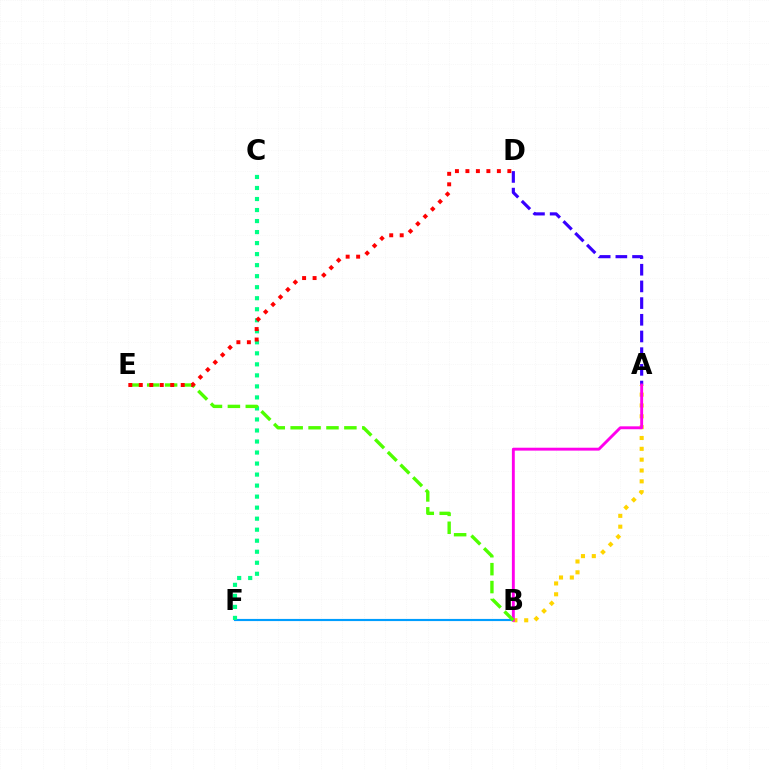{('B', 'F'): [{'color': '#009eff', 'line_style': 'solid', 'thickness': 1.55}], ('C', 'F'): [{'color': '#00ff86', 'line_style': 'dotted', 'thickness': 2.99}], ('A', 'D'): [{'color': '#3700ff', 'line_style': 'dashed', 'thickness': 2.27}], ('A', 'B'): [{'color': '#ffd500', 'line_style': 'dotted', 'thickness': 2.95}, {'color': '#ff00ed', 'line_style': 'solid', 'thickness': 2.08}], ('B', 'E'): [{'color': '#4fff00', 'line_style': 'dashed', 'thickness': 2.43}], ('D', 'E'): [{'color': '#ff0000', 'line_style': 'dotted', 'thickness': 2.85}]}